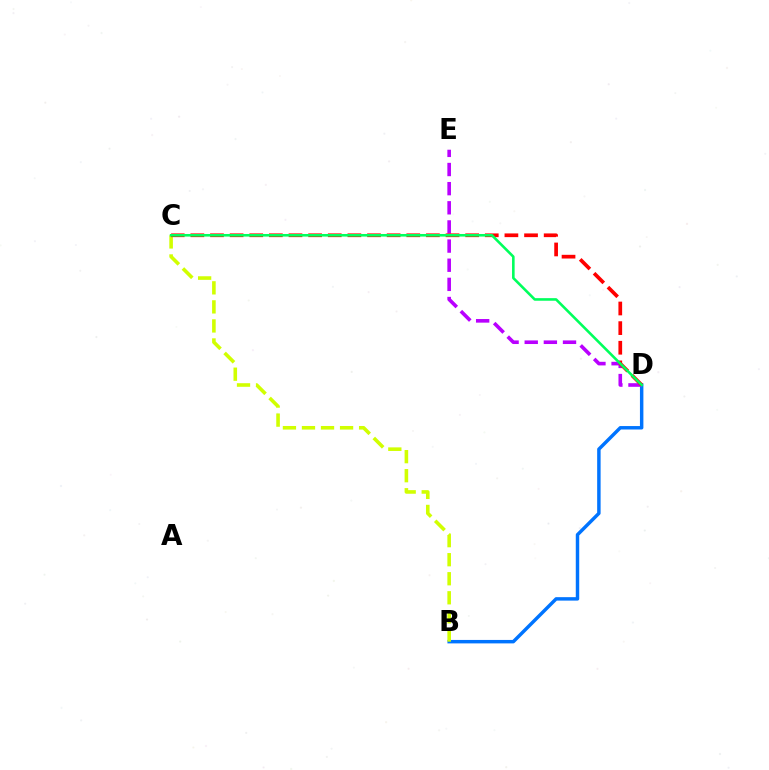{('B', 'D'): [{'color': '#0074ff', 'line_style': 'solid', 'thickness': 2.48}], ('D', 'E'): [{'color': '#b900ff', 'line_style': 'dashed', 'thickness': 2.6}], ('B', 'C'): [{'color': '#d1ff00', 'line_style': 'dashed', 'thickness': 2.59}], ('C', 'D'): [{'color': '#ff0000', 'line_style': 'dashed', 'thickness': 2.67}, {'color': '#00ff5c', 'line_style': 'solid', 'thickness': 1.87}]}